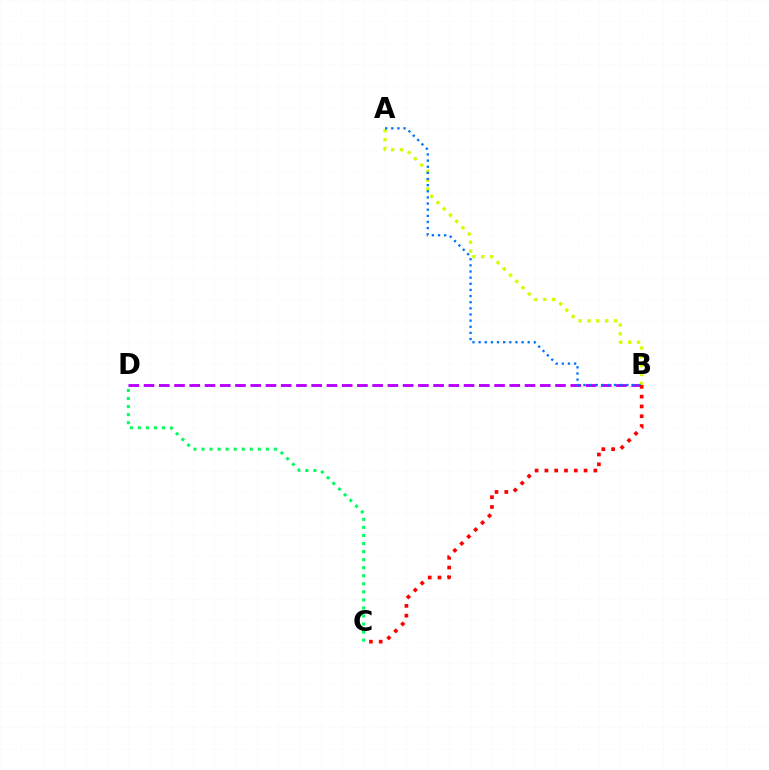{('B', 'D'): [{'color': '#b900ff', 'line_style': 'dashed', 'thickness': 2.07}], ('A', 'B'): [{'color': '#d1ff00', 'line_style': 'dotted', 'thickness': 2.41}, {'color': '#0074ff', 'line_style': 'dotted', 'thickness': 1.67}], ('B', 'C'): [{'color': '#ff0000', 'line_style': 'dotted', 'thickness': 2.66}], ('C', 'D'): [{'color': '#00ff5c', 'line_style': 'dotted', 'thickness': 2.19}]}